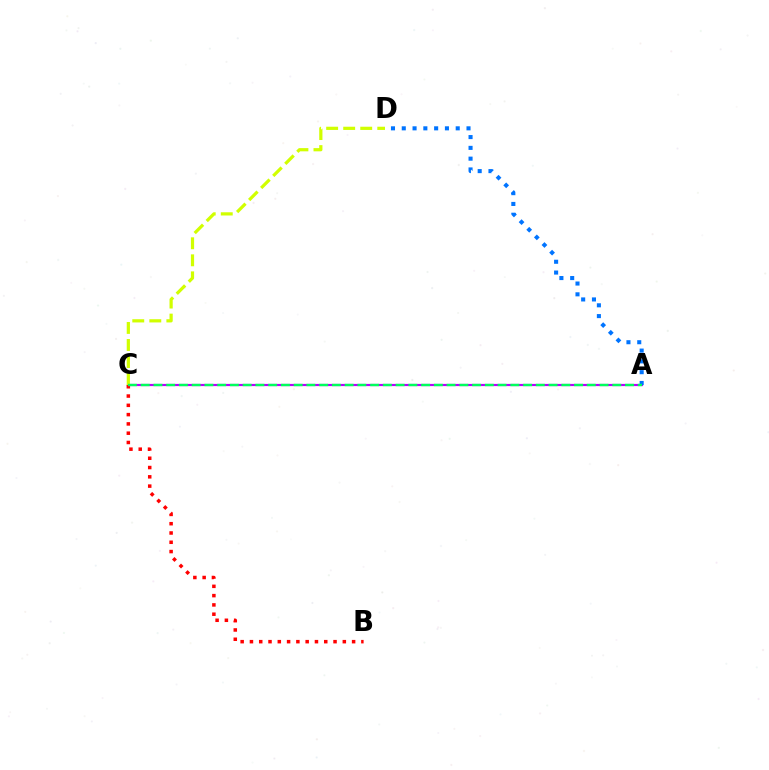{('A', 'C'): [{'color': '#b900ff', 'line_style': 'solid', 'thickness': 1.57}, {'color': '#00ff5c', 'line_style': 'dashed', 'thickness': 1.73}], ('B', 'C'): [{'color': '#ff0000', 'line_style': 'dotted', 'thickness': 2.52}], ('C', 'D'): [{'color': '#d1ff00', 'line_style': 'dashed', 'thickness': 2.31}], ('A', 'D'): [{'color': '#0074ff', 'line_style': 'dotted', 'thickness': 2.93}]}